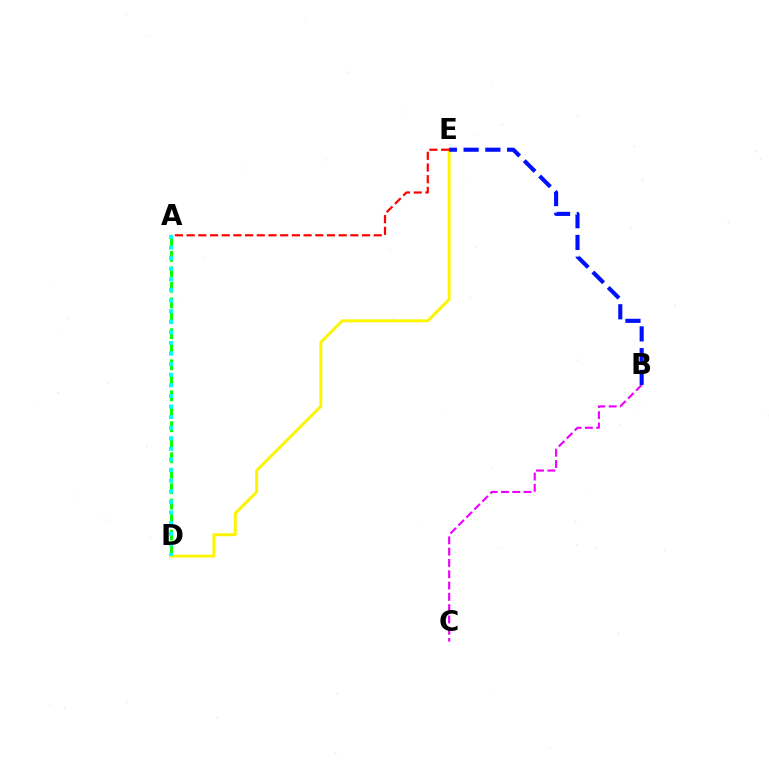{('D', 'E'): [{'color': '#fcf500', 'line_style': 'solid', 'thickness': 2.12}], ('B', 'C'): [{'color': '#ee00ff', 'line_style': 'dashed', 'thickness': 1.54}], ('B', 'E'): [{'color': '#0010ff', 'line_style': 'dashed', 'thickness': 2.96}], ('A', 'D'): [{'color': '#08ff00', 'line_style': 'dashed', 'thickness': 2.1}, {'color': '#00fff6', 'line_style': 'dotted', 'thickness': 2.88}], ('A', 'E'): [{'color': '#ff0000', 'line_style': 'dashed', 'thickness': 1.59}]}